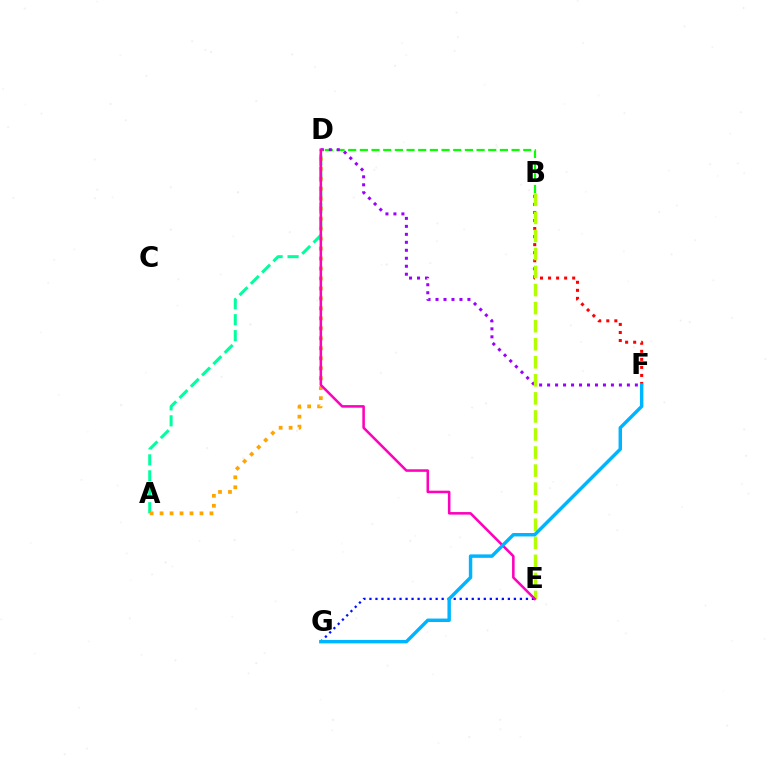{('E', 'G'): [{'color': '#0010ff', 'line_style': 'dotted', 'thickness': 1.64}], ('B', 'D'): [{'color': '#08ff00', 'line_style': 'dashed', 'thickness': 1.59}], ('A', 'D'): [{'color': '#00ff9d', 'line_style': 'dashed', 'thickness': 2.17}, {'color': '#ffa500', 'line_style': 'dotted', 'thickness': 2.71}], ('B', 'F'): [{'color': '#ff0000', 'line_style': 'dotted', 'thickness': 2.19}], ('D', 'F'): [{'color': '#9b00ff', 'line_style': 'dotted', 'thickness': 2.17}], ('B', 'E'): [{'color': '#b3ff00', 'line_style': 'dashed', 'thickness': 2.45}], ('D', 'E'): [{'color': '#ff00bd', 'line_style': 'solid', 'thickness': 1.83}], ('F', 'G'): [{'color': '#00b5ff', 'line_style': 'solid', 'thickness': 2.48}]}